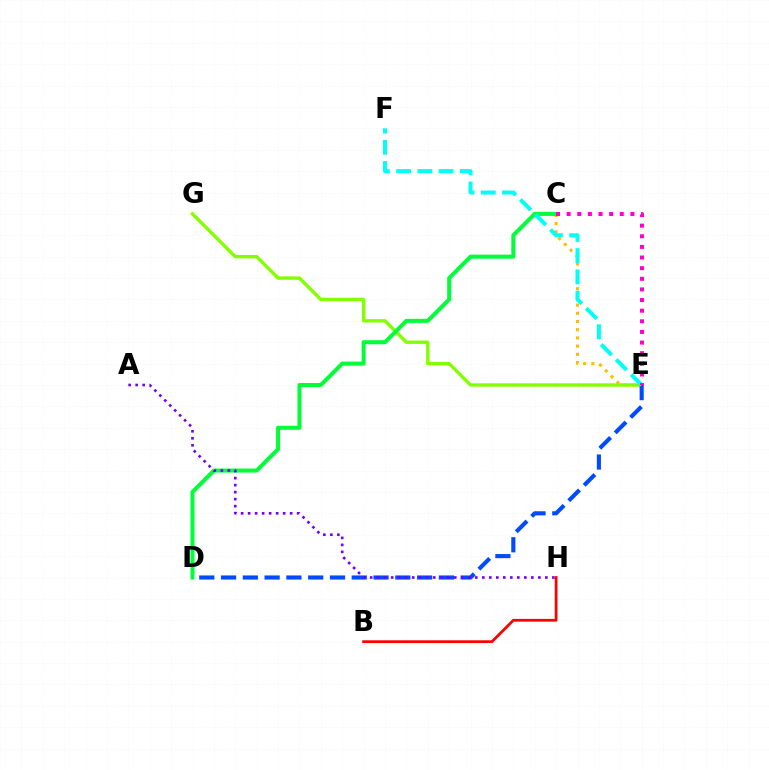{('C', 'E'): [{'color': '#ffbd00', 'line_style': 'dotted', 'thickness': 2.23}, {'color': '#ff00cf', 'line_style': 'dotted', 'thickness': 2.89}], ('E', 'G'): [{'color': '#84ff00', 'line_style': 'solid', 'thickness': 2.42}], ('C', 'D'): [{'color': '#00ff39', 'line_style': 'solid', 'thickness': 2.9}], ('D', 'E'): [{'color': '#004bff', 'line_style': 'dashed', 'thickness': 2.96}], ('E', 'F'): [{'color': '#00fff6', 'line_style': 'dashed', 'thickness': 2.88}], ('A', 'H'): [{'color': '#7200ff', 'line_style': 'dotted', 'thickness': 1.9}], ('B', 'H'): [{'color': '#ff0000', 'line_style': 'solid', 'thickness': 1.99}]}